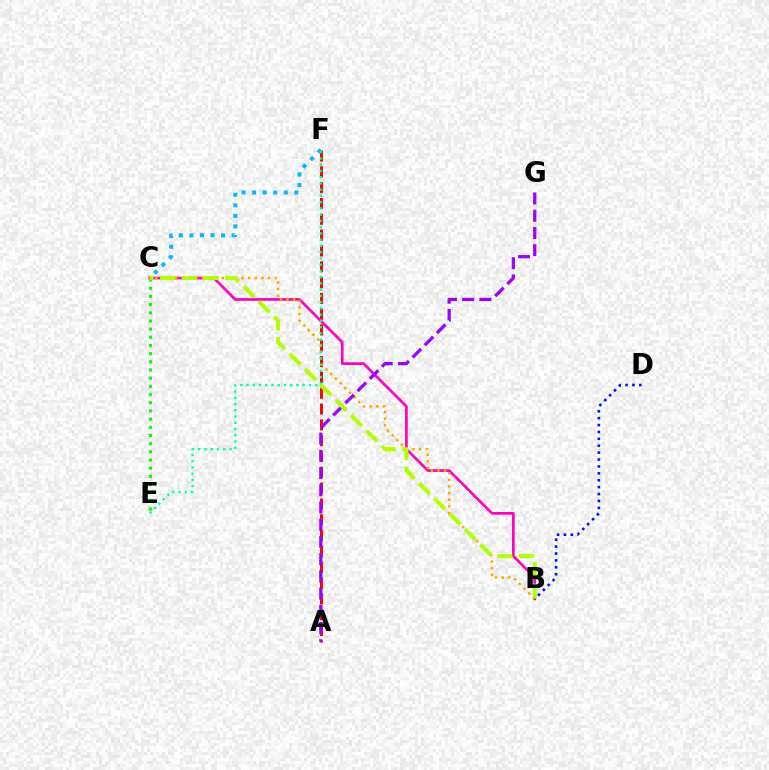{('A', 'F'): [{'color': '#ff0000', 'line_style': 'dashed', 'thickness': 2.15}], ('C', 'F'): [{'color': '#00b5ff', 'line_style': 'dotted', 'thickness': 2.87}], ('B', 'C'): [{'color': '#ff00bd', 'line_style': 'solid', 'thickness': 1.94}, {'color': '#ffa500', 'line_style': 'dotted', 'thickness': 1.8}, {'color': '#b3ff00', 'line_style': 'dashed', 'thickness': 2.95}], ('C', 'E'): [{'color': '#08ff00', 'line_style': 'dotted', 'thickness': 2.22}], ('E', 'F'): [{'color': '#00ff9d', 'line_style': 'dotted', 'thickness': 1.7}], ('A', 'G'): [{'color': '#9b00ff', 'line_style': 'dashed', 'thickness': 2.34}], ('B', 'D'): [{'color': '#0010ff', 'line_style': 'dotted', 'thickness': 1.87}]}